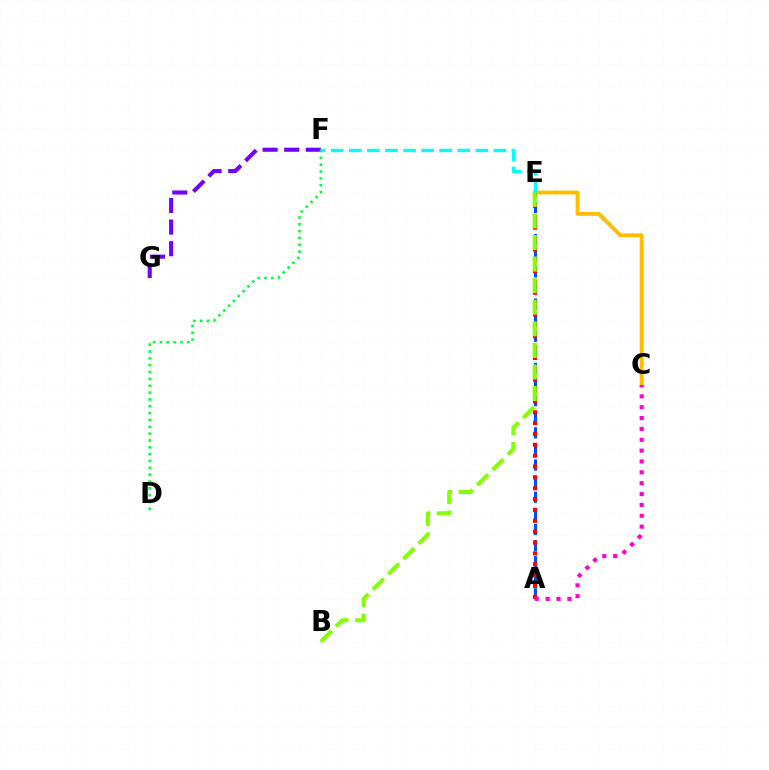{('F', 'G'): [{'color': '#7200ff', 'line_style': 'dashed', 'thickness': 2.94}], ('D', 'F'): [{'color': '#00ff39', 'line_style': 'dotted', 'thickness': 1.86}], ('A', 'E'): [{'color': '#004bff', 'line_style': 'dashed', 'thickness': 2.19}, {'color': '#ff0000', 'line_style': 'dotted', 'thickness': 2.95}], ('C', 'E'): [{'color': '#ffbd00', 'line_style': 'solid', 'thickness': 2.77}], ('E', 'F'): [{'color': '#00fff6', 'line_style': 'dashed', 'thickness': 2.46}], ('A', 'C'): [{'color': '#ff00cf', 'line_style': 'dotted', 'thickness': 2.95}], ('B', 'E'): [{'color': '#84ff00', 'line_style': 'dashed', 'thickness': 2.93}]}